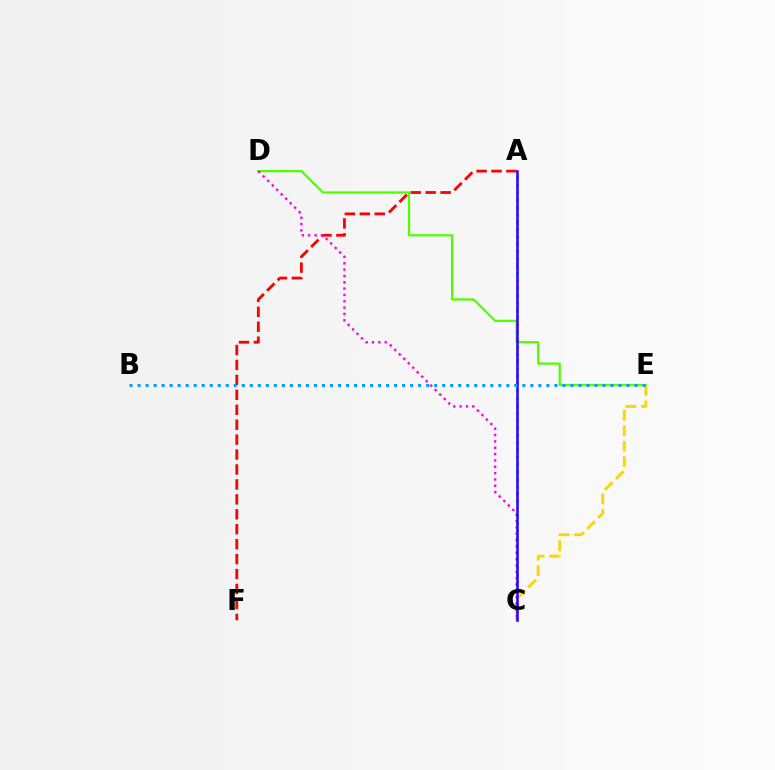{('A', 'C'): [{'color': '#00ff86', 'line_style': 'dotted', 'thickness': 2.0}, {'color': '#3700ff', 'line_style': 'solid', 'thickness': 1.85}], ('A', 'F'): [{'color': '#ff0000', 'line_style': 'dashed', 'thickness': 2.03}], ('D', 'E'): [{'color': '#4fff00', 'line_style': 'solid', 'thickness': 1.6}], ('C', 'E'): [{'color': '#ffd500', 'line_style': 'dashed', 'thickness': 2.1}], ('C', 'D'): [{'color': '#ff00ed', 'line_style': 'dotted', 'thickness': 1.72}], ('B', 'E'): [{'color': '#009eff', 'line_style': 'dotted', 'thickness': 2.18}]}